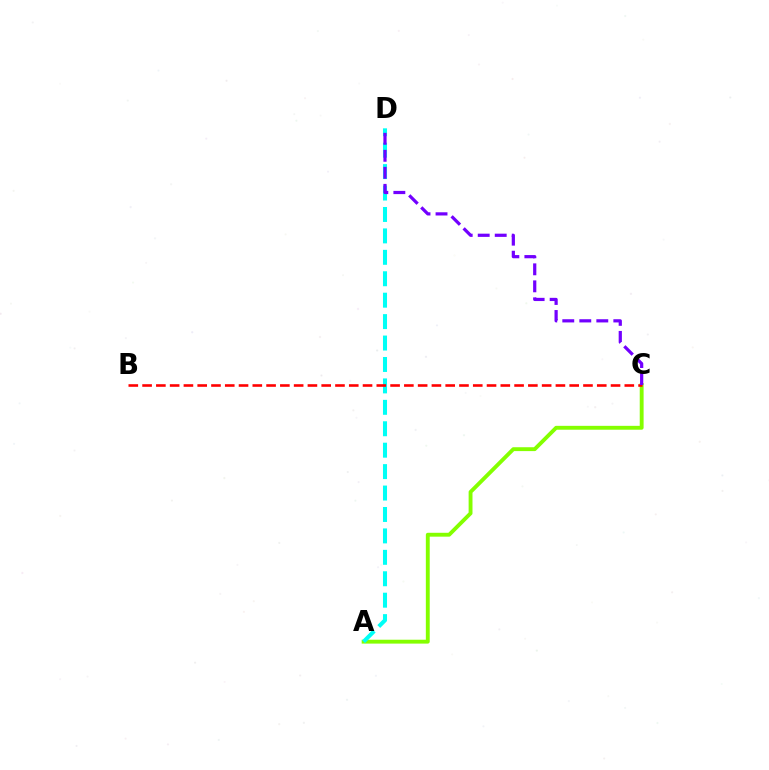{('A', 'C'): [{'color': '#84ff00', 'line_style': 'solid', 'thickness': 2.79}], ('A', 'D'): [{'color': '#00fff6', 'line_style': 'dashed', 'thickness': 2.91}], ('B', 'C'): [{'color': '#ff0000', 'line_style': 'dashed', 'thickness': 1.87}], ('C', 'D'): [{'color': '#7200ff', 'line_style': 'dashed', 'thickness': 2.31}]}